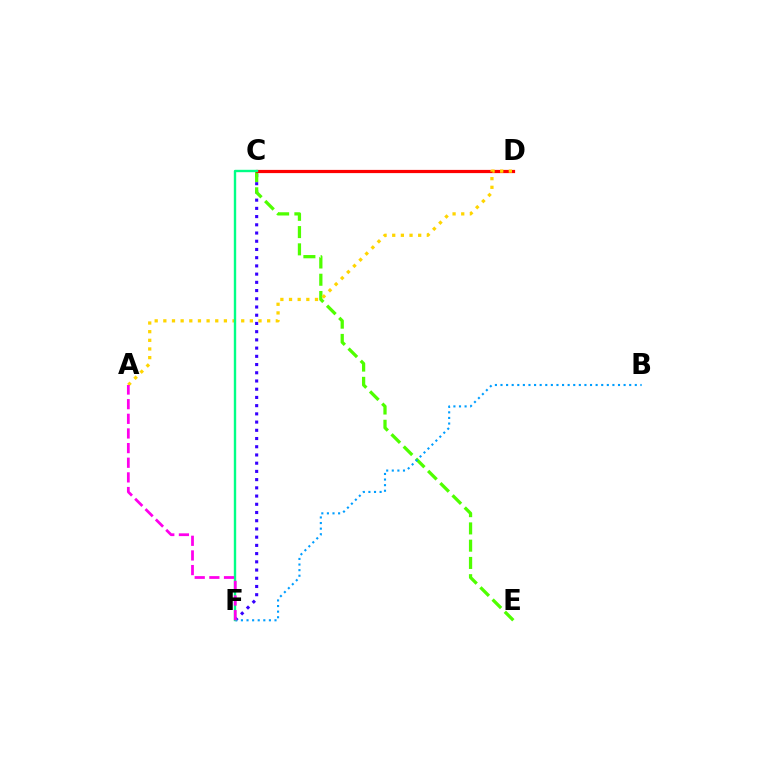{('C', 'F'): [{'color': '#3700ff', 'line_style': 'dotted', 'thickness': 2.23}, {'color': '#00ff86', 'line_style': 'solid', 'thickness': 1.72}], ('C', 'E'): [{'color': '#4fff00', 'line_style': 'dashed', 'thickness': 2.34}], ('B', 'F'): [{'color': '#009eff', 'line_style': 'dotted', 'thickness': 1.52}], ('C', 'D'): [{'color': '#ff0000', 'line_style': 'solid', 'thickness': 2.31}], ('A', 'D'): [{'color': '#ffd500', 'line_style': 'dotted', 'thickness': 2.35}], ('A', 'F'): [{'color': '#ff00ed', 'line_style': 'dashed', 'thickness': 1.99}]}